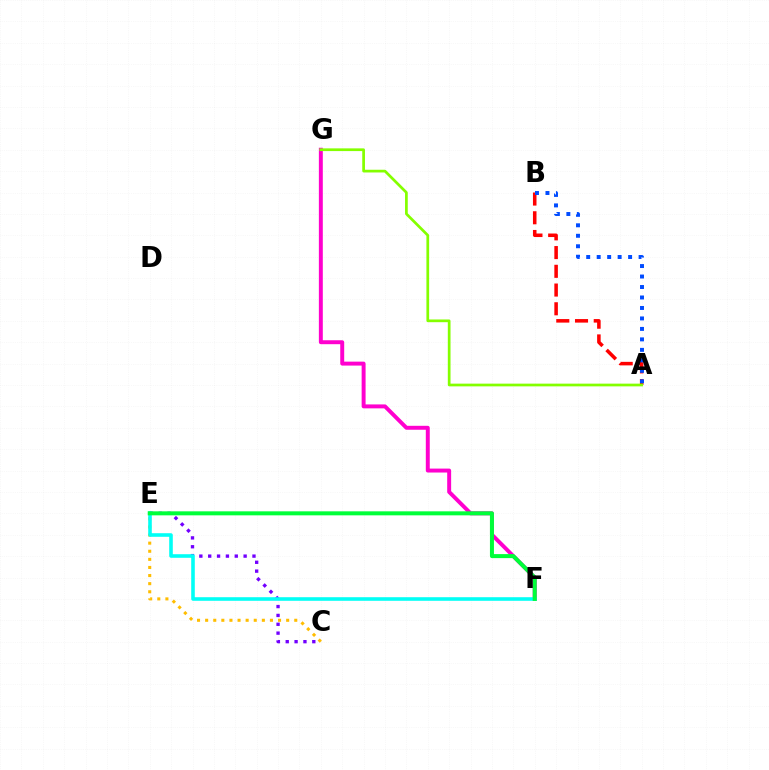{('A', 'B'): [{'color': '#ff0000', 'line_style': 'dashed', 'thickness': 2.54}, {'color': '#004bff', 'line_style': 'dotted', 'thickness': 2.85}], ('C', 'E'): [{'color': '#ffbd00', 'line_style': 'dotted', 'thickness': 2.2}, {'color': '#7200ff', 'line_style': 'dotted', 'thickness': 2.41}], ('F', 'G'): [{'color': '#ff00cf', 'line_style': 'solid', 'thickness': 2.84}], ('E', 'F'): [{'color': '#00fff6', 'line_style': 'solid', 'thickness': 2.58}, {'color': '#00ff39', 'line_style': 'solid', 'thickness': 2.89}], ('A', 'G'): [{'color': '#84ff00', 'line_style': 'solid', 'thickness': 1.96}]}